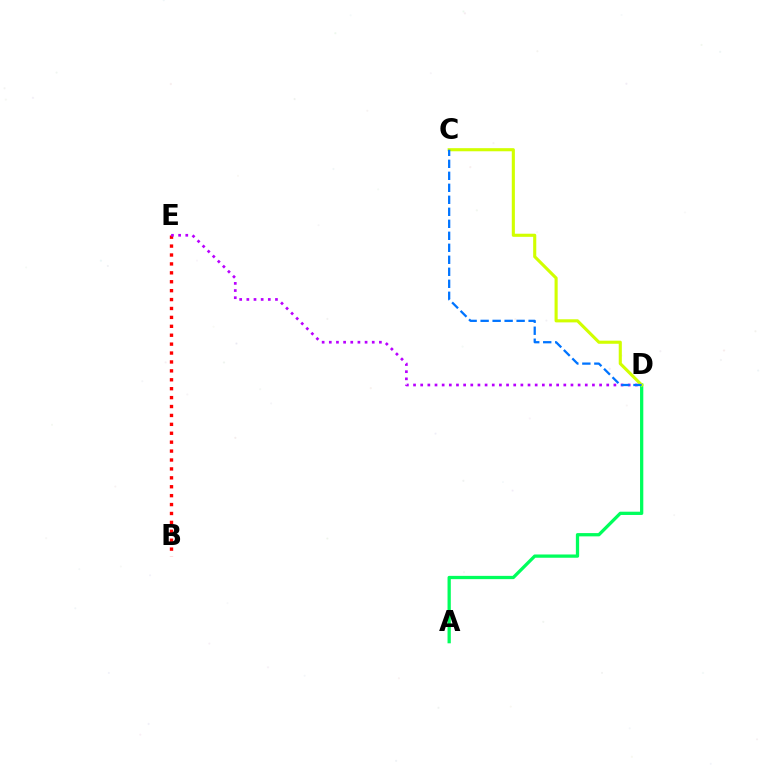{('B', 'E'): [{'color': '#ff0000', 'line_style': 'dotted', 'thickness': 2.42}], ('A', 'D'): [{'color': '#00ff5c', 'line_style': 'solid', 'thickness': 2.36}], ('D', 'E'): [{'color': '#b900ff', 'line_style': 'dotted', 'thickness': 1.94}], ('C', 'D'): [{'color': '#d1ff00', 'line_style': 'solid', 'thickness': 2.24}, {'color': '#0074ff', 'line_style': 'dashed', 'thickness': 1.63}]}